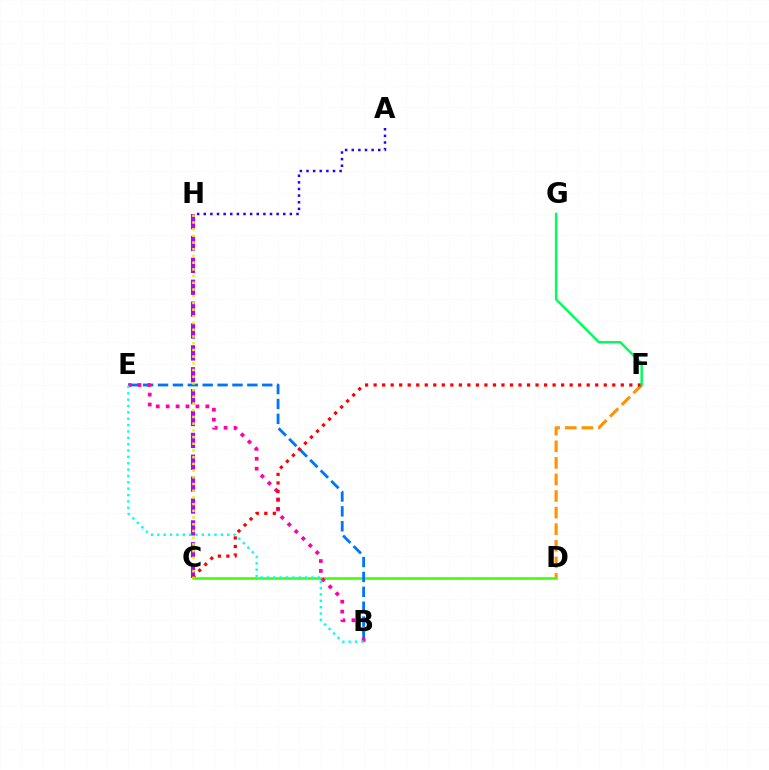{('C', 'D'): [{'color': '#3dff00', 'line_style': 'solid', 'thickness': 1.81}], ('D', 'F'): [{'color': '#ff9400', 'line_style': 'dashed', 'thickness': 2.25}], ('B', 'E'): [{'color': '#0074ff', 'line_style': 'dashed', 'thickness': 2.02}, {'color': '#ff00ac', 'line_style': 'dotted', 'thickness': 2.69}, {'color': '#00fff6', 'line_style': 'dotted', 'thickness': 1.73}], ('A', 'H'): [{'color': '#2500ff', 'line_style': 'dotted', 'thickness': 1.8}], ('C', 'H'): [{'color': '#b900ff', 'line_style': 'dashed', 'thickness': 2.97}, {'color': '#d1ff00', 'line_style': 'dotted', 'thickness': 1.82}], ('C', 'F'): [{'color': '#ff0000', 'line_style': 'dotted', 'thickness': 2.32}], ('F', 'G'): [{'color': '#00ff5c', 'line_style': 'solid', 'thickness': 1.78}]}